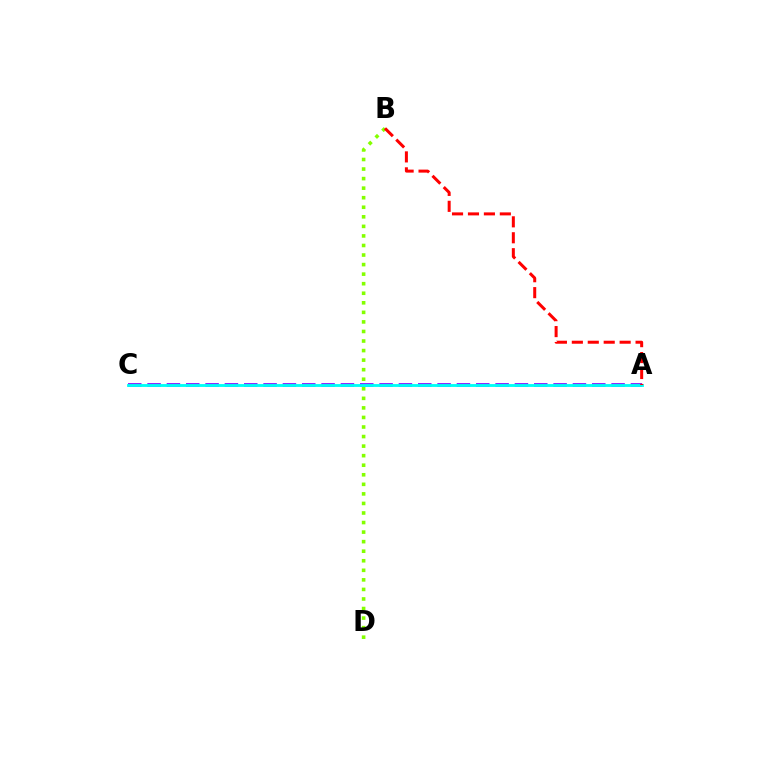{('B', 'D'): [{'color': '#84ff00', 'line_style': 'dotted', 'thickness': 2.6}], ('A', 'C'): [{'color': '#7200ff', 'line_style': 'dashed', 'thickness': 2.63}, {'color': '#00fff6', 'line_style': 'solid', 'thickness': 2.05}], ('A', 'B'): [{'color': '#ff0000', 'line_style': 'dashed', 'thickness': 2.16}]}